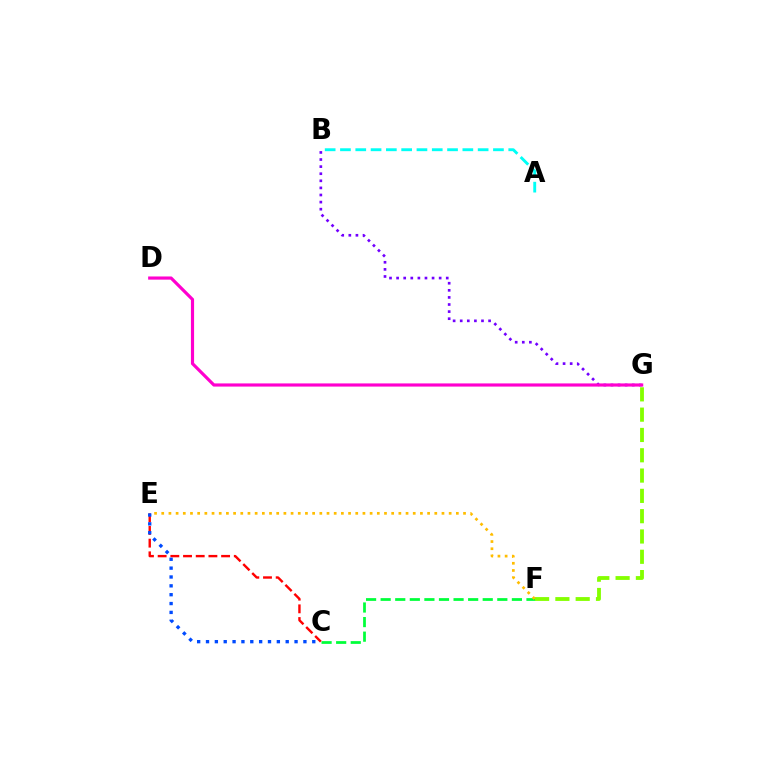{('B', 'G'): [{'color': '#7200ff', 'line_style': 'dotted', 'thickness': 1.93}], ('C', 'F'): [{'color': '#00ff39', 'line_style': 'dashed', 'thickness': 1.98}], ('A', 'B'): [{'color': '#00fff6', 'line_style': 'dashed', 'thickness': 2.08}], ('C', 'E'): [{'color': '#ff0000', 'line_style': 'dashed', 'thickness': 1.72}, {'color': '#004bff', 'line_style': 'dotted', 'thickness': 2.41}], ('F', 'G'): [{'color': '#84ff00', 'line_style': 'dashed', 'thickness': 2.76}], ('E', 'F'): [{'color': '#ffbd00', 'line_style': 'dotted', 'thickness': 1.95}], ('D', 'G'): [{'color': '#ff00cf', 'line_style': 'solid', 'thickness': 2.28}]}